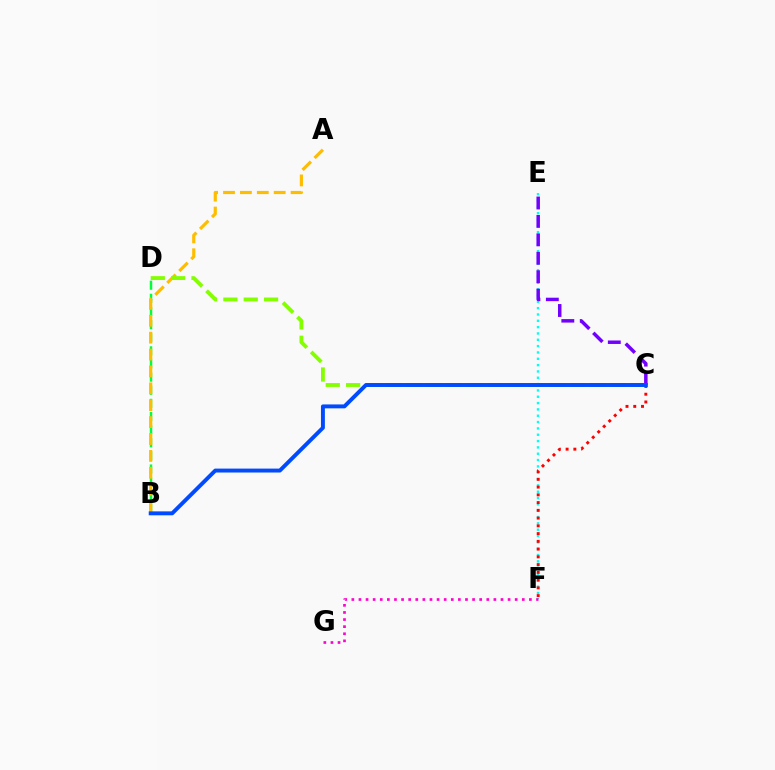{('E', 'F'): [{'color': '#00fff6', 'line_style': 'dotted', 'thickness': 1.72}], ('C', 'E'): [{'color': '#7200ff', 'line_style': 'dashed', 'thickness': 2.5}], ('C', 'F'): [{'color': '#ff0000', 'line_style': 'dotted', 'thickness': 2.11}], ('F', 'G'): [{'color': '#ff00cf', 'line_style': 'dotted', 'thickness': 1.93}], ('B', 'D'): [{'color': '#00ff39', 'line_style': 'dashed', 'thickness': 1.78}], ('A', 'B'): [{'color': '#ffbd00', 'line_style': 'dashed', 'thickness': 2.29}], ('C', 'D'): [{'color': '#84ff00', 'line_style': 'dashed', 'thickness': 2.76}], ('B', 'C'): [{'color': '#004bff', 'line_style': 'solid', 'thickness': 2.83}]}